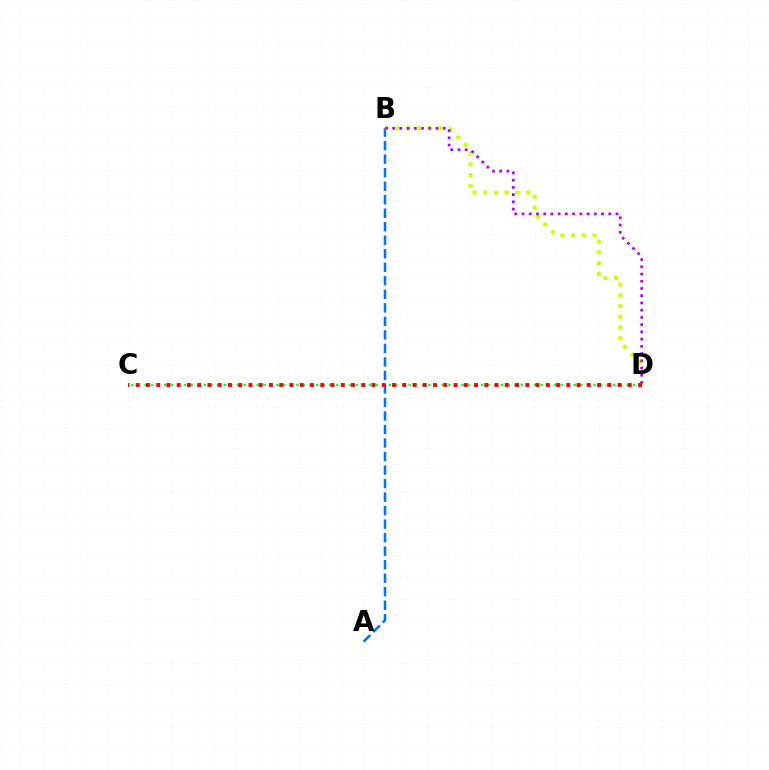{('A', 'B'): [{'color': '#0074ff', 'line_style': 'dashed', 'thickness': 1.84}], ('B', 'D'): [{'color': '#d1ff00', 'line_style': 'dotted', 'thickness': 2.91}, {'color': '#b900ff', 'line_style': 'dotted', 'thickness': 1.96}], ('C', 'D'): [{'color': '#00ff5c', 'line_style': 'dotted', 'thickness': 1.79}, {'color': '#ff0000', 'line_style': 'dotted', 'thickness': 2.79}]}